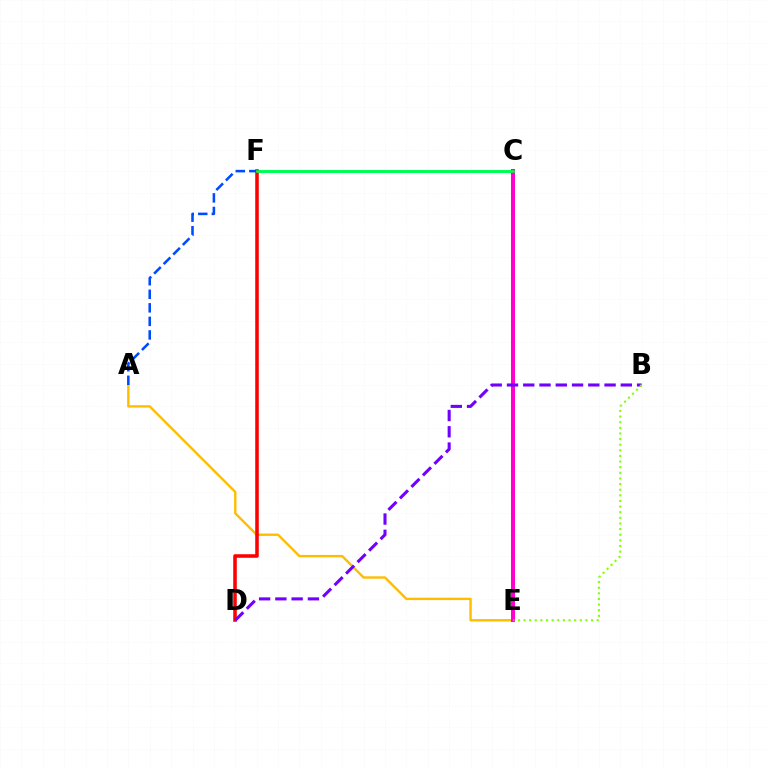{('C', 'F'): [{'color': '#00fff6', 'line_style': 'solid', 'thickness': 2.06}, {'color': '#00ff39', 'line_style': 'solid', 'thickness': 1.9}], ('A', 'E'): [{'color': '#ffbd00', 'line_style': 'solid', 'thickness': 1.72}], ('D', 'F'): [{'color': '#ff0000', 'line_style': 'solid', 'thickness': 2.56}], ('A', 'F'): [{'color': '#004bff', 'line_style': 'dashed', 'thickness': 1.84}], ('C', 'E'): [{'color': '#ff00cf', 'line_style': 'solid', 'thickness': 2.9}], ('B', 'D'): [{'color': '#7200ff', 'line_style': 'dashed', 'thickness': 2.21}], ('B', 'E'): [{'color': '#84ff00', 'line_style': 'dotted', 'thickness': 1.53}]}